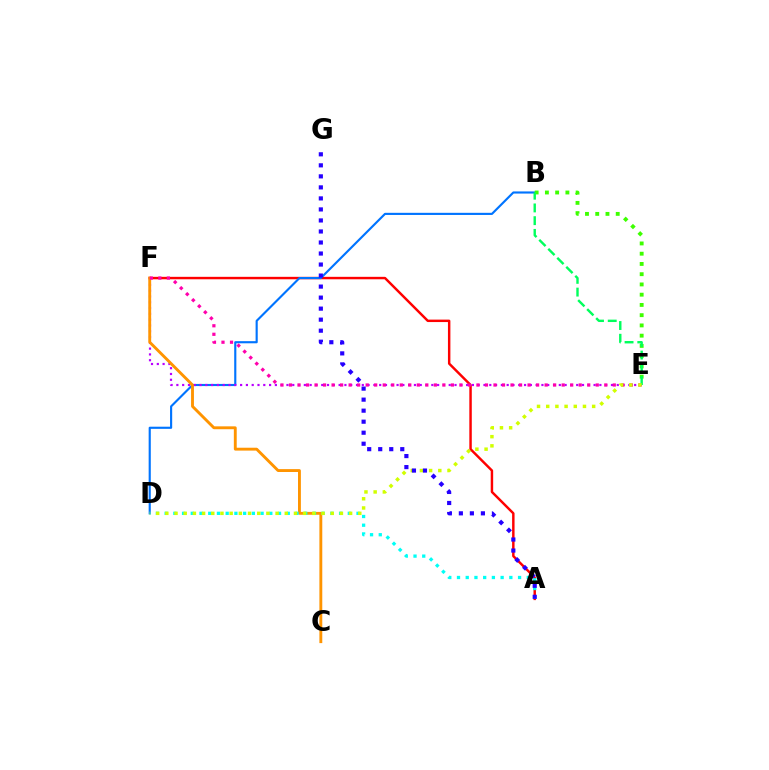{('A', 'F'): [{'color': '#ff0000', 'line_style': 'solid', 'thickness': 1.76}], ('B', 'D'): [{'color': '#0074ff', 'line_style': 'solid', 'thickness': 1.54}], ('E', 'F'): [{'color': '#b900ff', 'line_style': 'dotted', 'thickness': 1.57}, {'color': '#ff00ac', 'line_style': 'dotted', 'thickness': 2.32}], ('C', 'F'): [{'color': '#ff9400', 'line_style': 'solid', 'thickness': 2.07}], ('B', 'E'): [{'color': '#3dff00', 'line_style': 'dotted', 'thickness': 2.78}, {'color': '#00ff5c', 'line_style': 'dashed', 'thickness': 1.73}], ('A', 'D'): [{'color': '#00fff6', 'line_style': 'dotted', 'thickness': 2.37}], ('D', 'E'): [{'color': '#d1ff00', 'line_style': 'dotted', 'thickness': 2.5}], ('A', 'G'): [{'color': '#2500ff', 'line_style': 'dotted', 'thickness': 2.99}]}